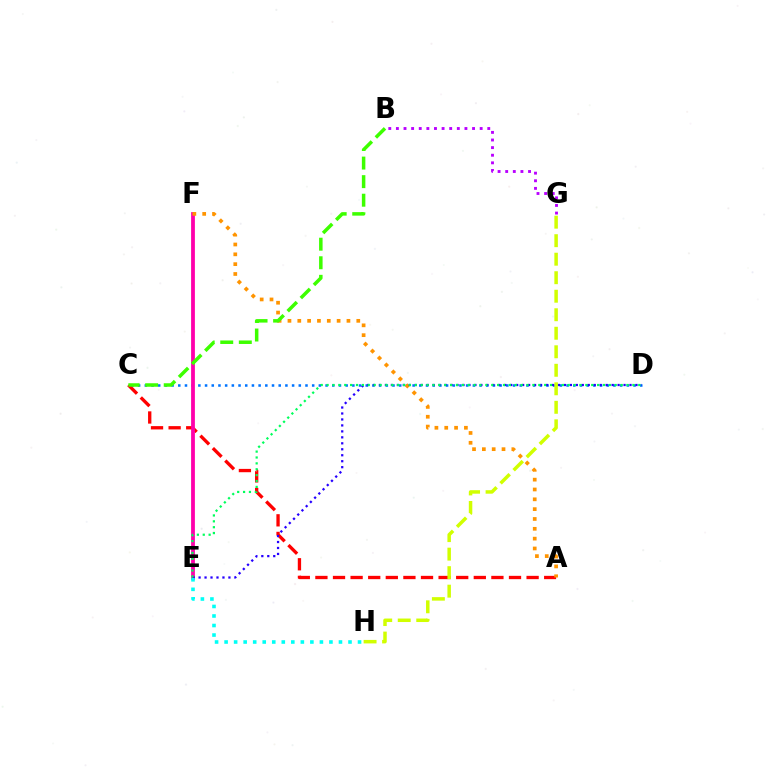{('C', 'D'): [{'color': '#0074ff', 'line_style': 'dotted', 'thickness': 1.82}], ('A', 'C'): [{'color': '#ff0000', 'line_style': 'dashed', 'thickness': 2.39}], ('E', 'F'): [{'color': '#ff00ac', 'line_style': 'solid', 'thickness': 2.73}], ('A', 'F'): [{'color': '#ff9400', 'line_style': 'dotted', 'thickness': 2.67}], ('B', 'C'): [{'color': '#3dff00', 'line_style': 'dashed', 'thickness': 2.52}], ('B', 'G'): [{'color': '#b900ff', 'line_style': 'dotted', 'thickness': 2.07}], ('D', 'E'): [{'color': '#2500ff', 'line_style': 'dotted', 'thickness': 1.62}, {'color': '#00ff5c', 'line_style': 'dotted', 'thickness': 1.6}], ('G', 'H'): [{'color': '#d1ff00', 'line_style': 'dashed', 'thickness': 2.52}], ('E', 'H'): [{'color': '#00fff6', 'line_style': 'dotted', 'thickness': 2.59}]}